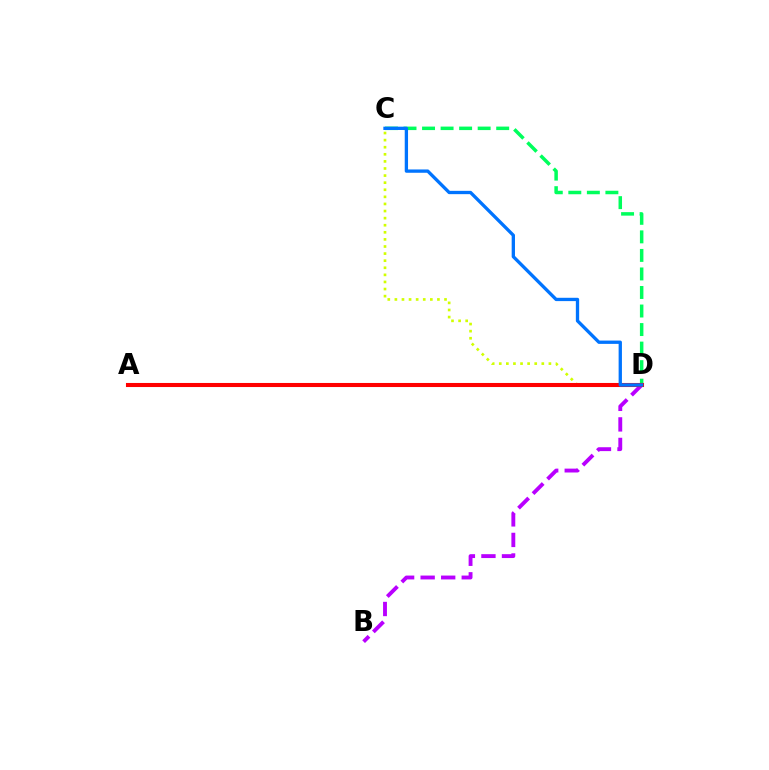{('C', 'D'): [{'color': '#00ff5c', 'line_style': 'dashed', 'thickness': 2.52}, {'color': '#d1ff00', 'line_style': 'dotted', 'thickness': 1.93}, {'color': '#0074ff', 'line_style': 'solid', 'thickness': 2.38}], ('B', 'D'): [{'color': '#b900ff', 'line_style': 'dashed', 'thickness': 2.79}], ('A', 'D'): [{'color': '#ff0000', 'line_style': 'solid', 'thickness': 2.93}]}